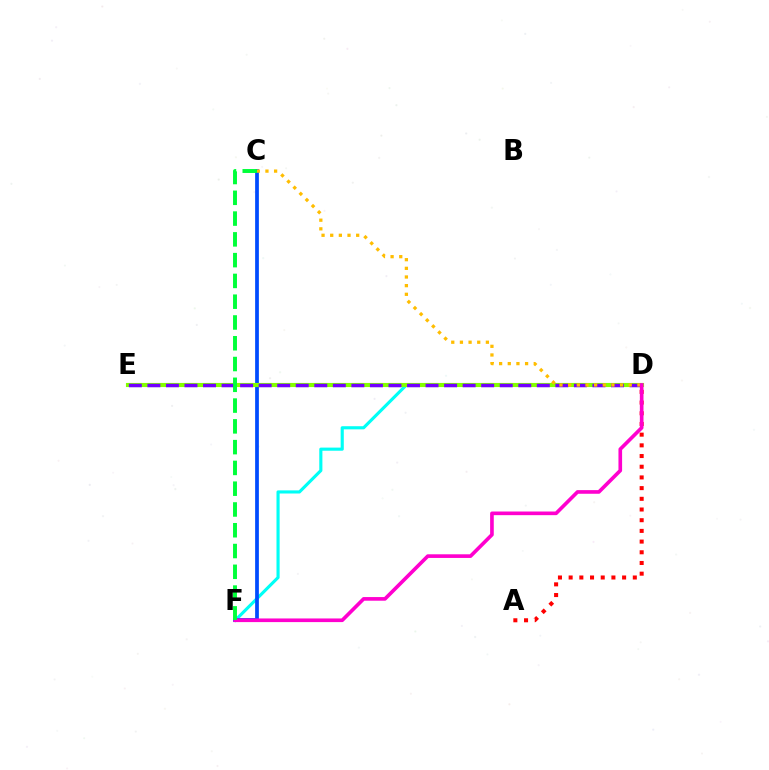{('D', 'F'): [{'color': '#00fff6', 'line_style': 'solid', 'thickness': 2.25}, {'color': '#ff00cf', 'line_style': 'solid', 'thickness': 2.62}], ('C', 'F'): [{'color': '#004bff', 'line_style': 'solid', 'thickness': 2.69}, {'color': '#00ff39', 'line_style': 'dashed', 'thickness': 2.82}], ('D', 'E'): [{'color': '#84ff00', 'line_style': 'solid', 'thickness': 2.96}, {'color': '#7200ff', 'line_style': 'dashed', 'thickness': 2.52}], ('A', 'D'): [{'color': '#ff0000', 'line_style': 'dotted', 'thickness': 2.91}], ('C', 'D'): [{'color': '#ffbd00', 'line_style': 'dotted', 'thickness': 2.35}]}